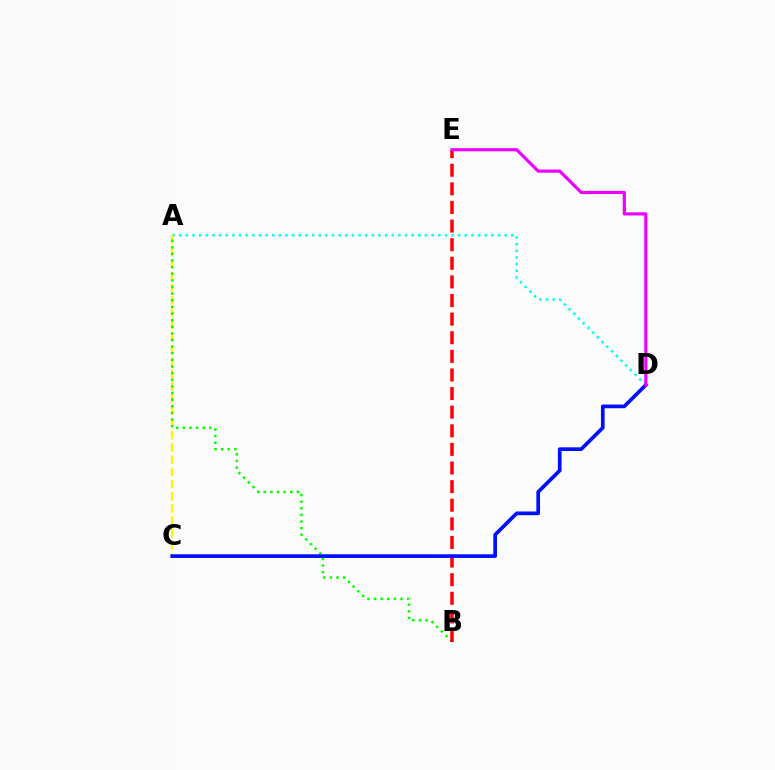{('A', 'D'): [{'color': '#00fff6', 'line_style': 'dotted', 'thickness': 1.8}], ('A', 'C'): [{'color': '#fcf500', 'line_style': 'dashed', 'thickness': 1.66}], ('A', 'B'): [{'color': '#08ff00', 'line_style': 'dotted', 'thickness': 1.8}], ('B', 'E'): [{'color': '#ff0000', 'line_style': 'dashed', 'thickness': 2.53}], ('C', 'D'): [{'color': '#0010ff', 'line_style': 'solid', 'thickness': 2.66}], ('D', 'E'): [{'color': '#ee00ff', 'line_style': 'solid', 'thickness': 2.27}]}